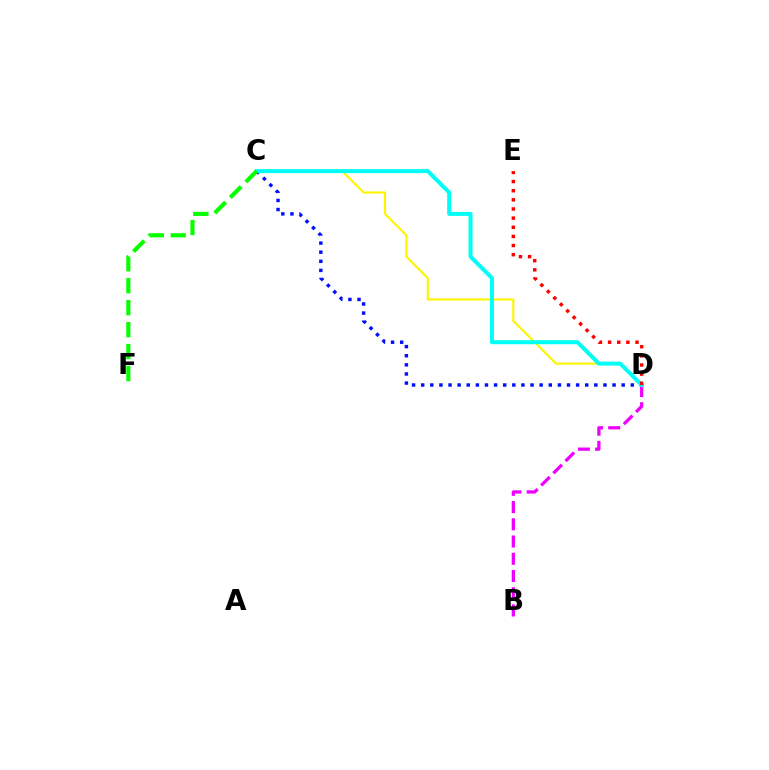{('B', 'D'): [{'color': '#ee00ff', 'line_style': 'dashed', 'thickness': 2.34}], ('C', 'D'): [{'color': '#0010ff', 'line_style': 'dotted', 'thickness': 2.48}, {'color': '#fcf500', 'line_style': 'solid', 'thickness': 1.54}, {'color': '#00fff6', 'line_style': 'solid', 'thickness': 2.88}], ('C', 'F'): [{'color': '#08ff00', 'line_style': 'dashed', 'thickness': 2.98}], ('D', 'E'): [{'color': '#ff0000', 'line_style': 'dotted', 'thickness': 2.48}]}